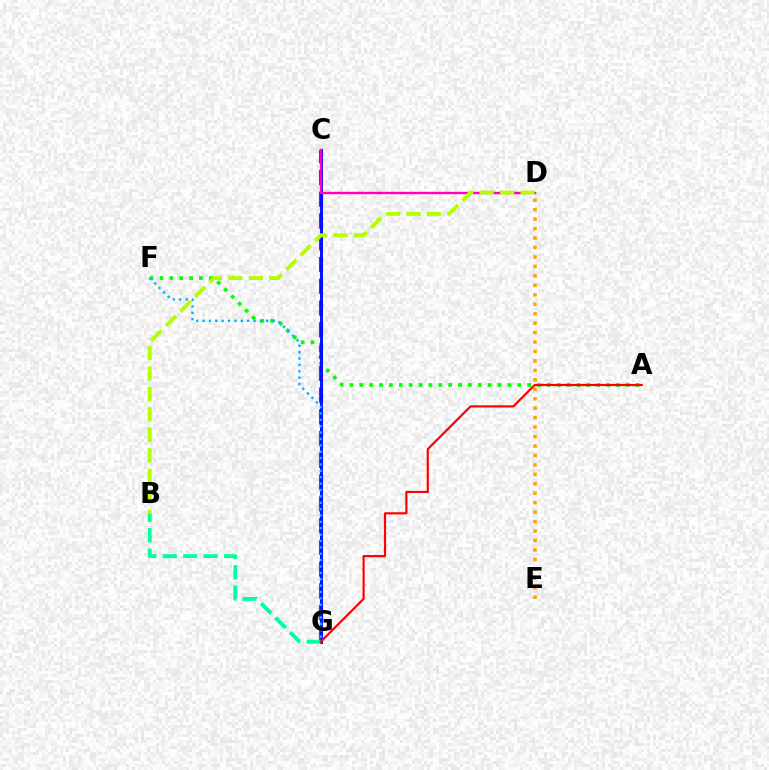{('C', 'G'): [{'color': '#9b00ff', 'line_style': 'dashed', 'thickness': 2.96}, {'color': '#0010ff', 'line_style': 'solid', 'thickness': 2.09}], ('A', 'F'): [{'color': '#08ff00', 'line_style': 'dotted', 'thickness': 2.68}], ('C', 'D'): [{'color': '#ff00bd', 'line_style': 'solid', 'thickness': 1.73}], ('B', 'G'): [{'color': '#00ff9d', 'line_style': 'dashed', 'thickness': 2.78}], ('F', 'G'): [{'color': '#00b5ff', 'line_style': 'dotted', 'thickness': 1.73}], ('D', 'E'): [{'color': '#ffa500', 'line_style': 'dotted', 'thickness': 2.57}], ('A', 'G'): [{'color': '#ff0000', 'line_style': 'solid', 'thickness': 1.57}], ('B', 'D'): [{'color': '#b3ff00', 'line_style': 'dashed', 'thickness': 2.78}]}